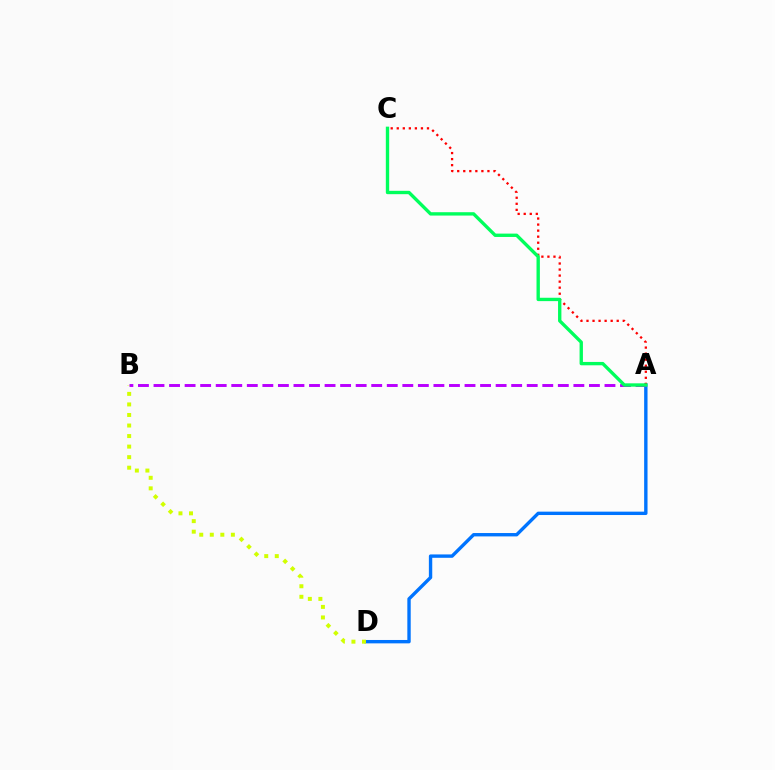{('A', 'D'): [{'color': '#0074ff', 'line_style': 'solid', 'thickness': 2.43}], ('A', 'C'): [{'color': '#ff0000', 'line_style': 'dotted', 'thickness': 1.64}, {'color': '#00ff5c', 'line_style': 'solid', 'thickness': 2.41}], ('B', 'D'): [{'color': '#d1ff00', 'line_style': 'dotted', 'thickness': 2.86}], ('A', 'B'): [{'color': '#b900ff', 'line_style': 'dashed', 'thickness': 2.11}]}